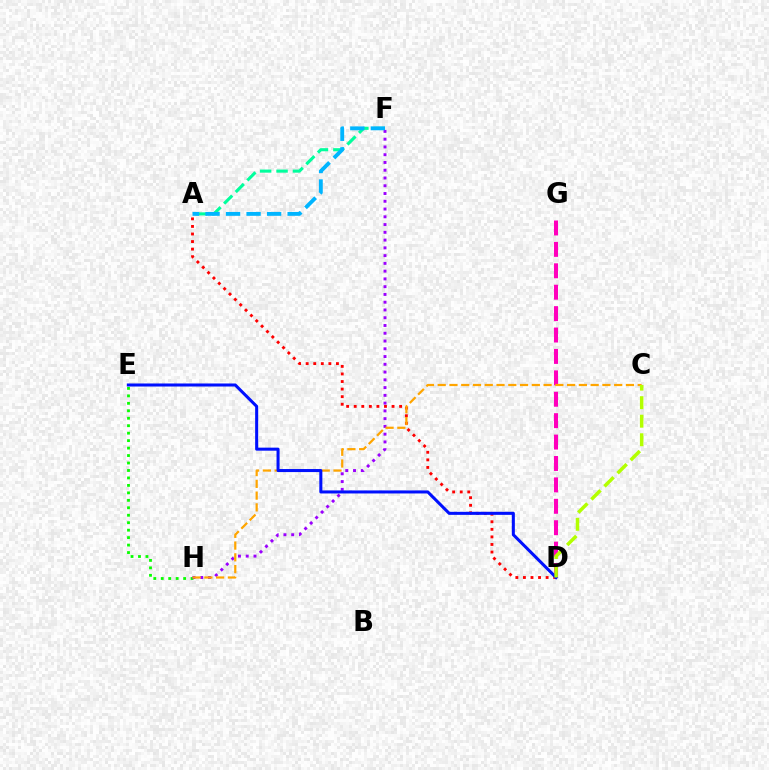{('D', 'G'): [{'color': '#ff00bd', 'line_style': 'dashed', 'thickness': 2.91}], ('A', 'D'): [{'color': '#ff0000', 'line_style': 'dotted', 'thickness': 2.06}], ('E', 'H'): [{'color': '#08ff00', 'line_style': 'dotted', 'thickness': 2.03}], ('A', 'F'): [{'color': '#00ff9d', 'line_style': 'dashed', 'thickness': 2.23}, {'color': '#00b5ff', 'line_style': 'dashed', 'thickness': 2.79}], ('F', 'H'): [{'color': '#9b00ff', 'line_style': 'dotted', 'thickness': 2.11}], ('C', 'H'): [{'color': '#ffa500', 'line_style': 'dashed', 'thickness': 1.6}], ('D', 'E'): [{'color': '#0010ff', 'line_style': 'solid', 'thickness': 2.19}], ('C', 'D'): [{'color': '#b3ff00', 'line_style': 'dashed', 'thickness': 2.52}]}